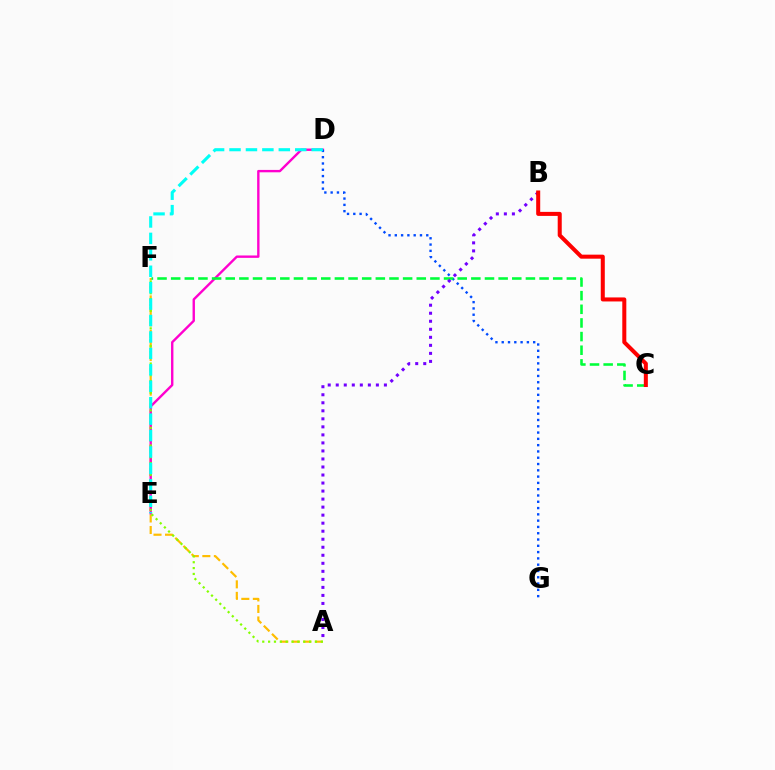{('A', 'F'): [{'color': '#ffbd00', 'line_style': 'dashed', 'thickness': 1.57}, {'color': '#84ff00', 'line_style': 'dotted', 'thickness': 1.59}], ('D', 'E'): [{'color': '#ff00cf', 'line_style': 'solid', 'thickness': 1.72}, {'color': '#00fff6', 'line_style': 'dashed', 'thickness': 2.23}], ('D', 'G'): [{'color': '#004bff', 'line_style': 'dotted', 'thickness': 1.71}], ('C', 'F'): [{'color': '#00ff39', 'line_style': 'dashed', 'thickness': 1.85}], ('A', 'B'): [{'color': '#7200ff', 'line_style': 'dotted', 'thickness': 2.18}], ('B', 'C'): [{'color': '#ff0000', 'line_style': 'solid', 'thickness': 2.9}]}